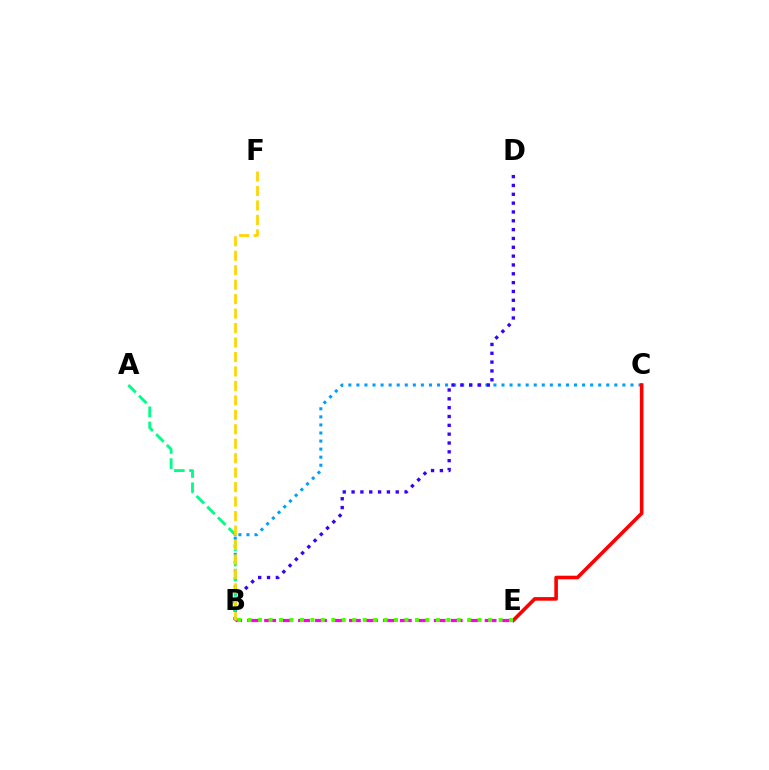{('B', 'C'): [{'color': '#009eff', 'line_style': 'dotted', 'thickness': 2.19}], ('B', 'D'): [{'color': '#3700ff', 'line_style': 'dotted', 'thickness': 2.4}], ('A', 'B'): [{'color': '#00ff86', 'line_style': 'dashed', 'thickness': 2.06}], ('B', 'E'): [{'color': '#ff00ed', 'line_style': 'dashed', 'thickness': 2.3}, {'color': '#4fff00', 'line_style': 'dotted', 'thickness': 2.84}], ('B', 'F'): [{'color': '#ffd500', 'line_style': 'dashed', 'thickness': 1.96}], ('C', 'E'): [{'color': '#ff0000', 'line_style': 'solid', 'thickness': 2.59}]}